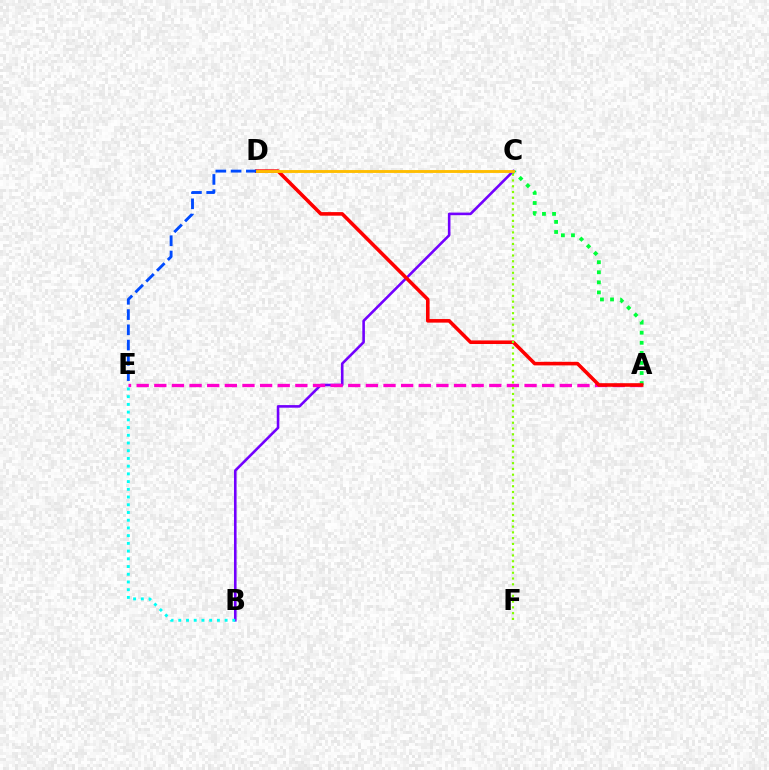{('A', 'C'): [{'color': '#00ff39', 'line_style': 'dotted', 'thickness': 2.74}], ('B', 'C'): [{'color': '#7200ff', 'line_style': 'solid', 'thickness': 1.87}], ('A', 'E'): [{'color': '#ff00cf', 'line_style': 'dashed', 'thickness': 2.4}], ('A', 'D'): [{'color': '#ff0000', 'line_style': 'solid', 'thickness': 2.58}], ('C', 'F'): [{'color': '#84ff00', 'line_style': 'dotted', 'thickness': 1.57}], ('D', 'E'): [{'color': '#004bff', 'line_style': 'dashed', 'thickness': 2.07}], ('B', 'E'): [{'color': '#00fff6', 'line_style': 'dotted', 'thickness': 2.1}], ('C', 'D'): [{'color': '#ffbd00', 'line_style': 'solid', 'thickness': 2.07}]}